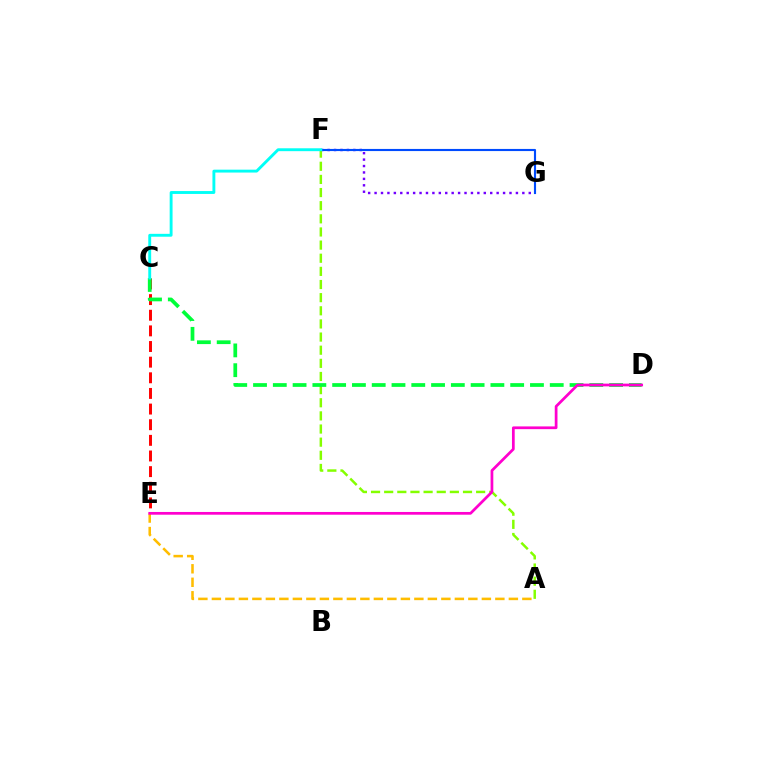{('F', 'G'): [{'color': '#7200ff', 'line_style': 'dotted', 'thickness': 1.75}, {'color': '#004bff', 'line_style': 'solid', 'thickness': 1.53}], ('A', 'F'): [{'color': '#84ff00', 'line_style': 'dashed', 'thickness': 1.78}], ('C', 'E'): [{'color': '#ff0000', 'line_style': 'dashed', 'thickness': 2.12}], ('A', 'E'): [{'color': '#ffbd00', 'line_style': 'dashed', 'thickness': 1.83}], ('C', 'D'): [{'color': '#00ff39', 'line_style': 'dashed', 'thickness': 2.69}], ('C', 'F'): [{'color': '#00fff6', 'line_style': 'solid', 'thickness': 2.08}], ('D', 'E'): [{'color': '#ff00cf', 'line_style': 'solid', 'thickness': 1.97}]}